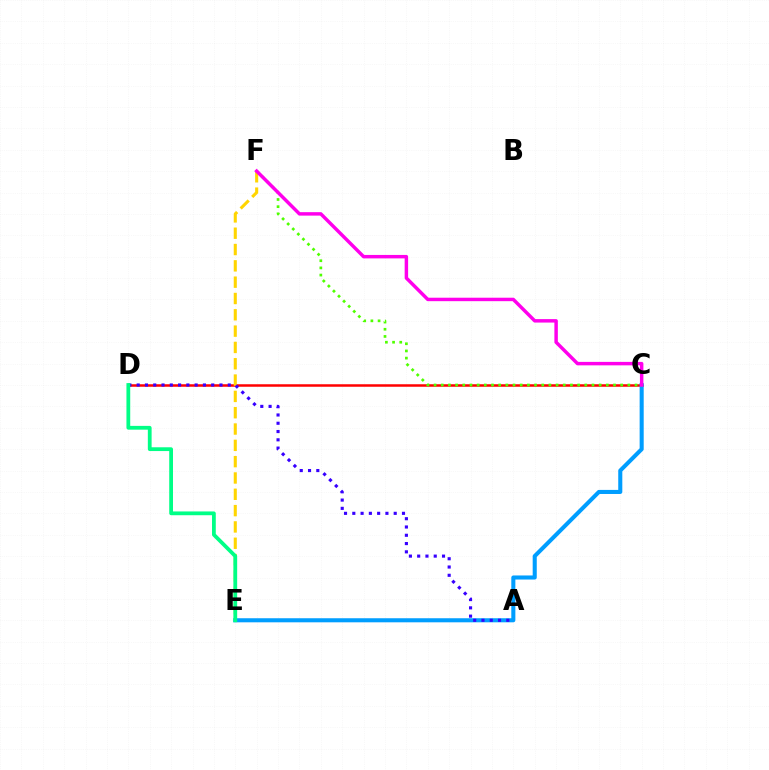{('C', 'D'): [{'color': '#ff0000', 'line_style': 'solid', 'thickness': 1.8}], ('C', 'E'): [{'color': '#009eff', 'line_style': 'solid', 'thickness': 2.93}], ('E', 'F'): [{'color': '#ffd500', 'line_style': 'dashed', 'thickness': 2.22}], ('A', 'D'): [{'color': '#3700ff', 'line_style': 'dotted', 'thickness': 2.25}], ('D', 'E'): [{'color': '#00ff86', 'line_style': 'solid', 'thickness': 2.72}], ('C', 'F'): [{'color': '#4fff00', 'line_style': 'dotted', 'thickness': 1.95}, {'color': '#ff00ed', 'line_style': 'solid', 'thickness': 2.49}]}